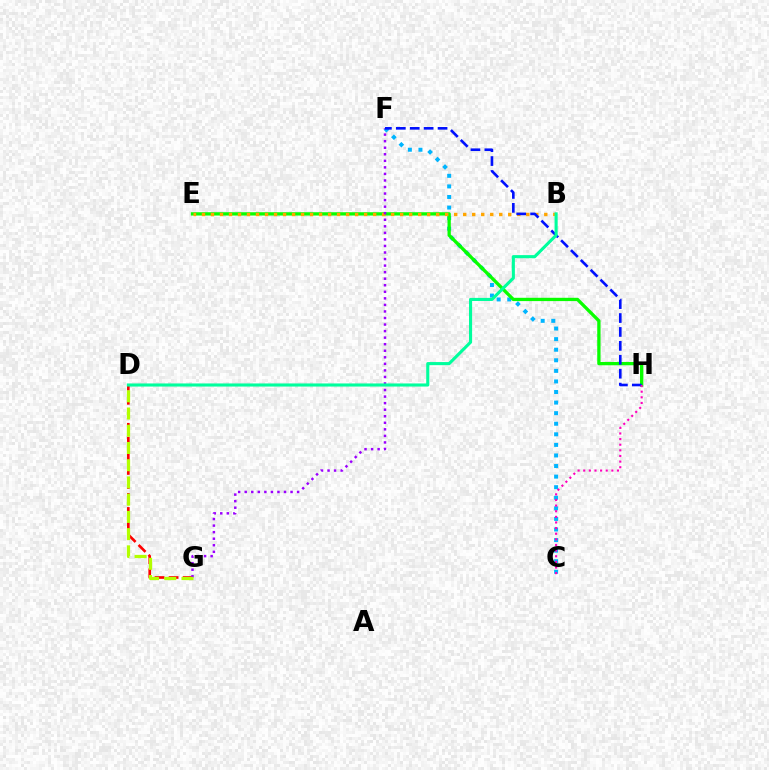{('D', 'G'): [{'color': '#ff0000', 'line_style': 'dashed', 'thickness': 1.91}, {'color': '#b3ff00', 'line_style': 'dashed', 'thickness': 2.34}], ('C', 'F'): [{'color': '#00b5ff', 'line_style': 'dotted', 'thickness': 2.87}], ('E', 'H'): [{'color': '#08ff00', 'line_style': 'solid', 'thickness': 2.38}], ('B', 'E'): [{'color': '#ffa500', 'line_style': 'dotted', 'thickness': 2.45}], ('F', 'G'): [{'color': '#9b00ff', 'line_style': 'dotted', 'thickness': 1.78}], ('F', 'H'): [{'color': '#0010ff', 'line_style': 'dashed', 'thickness': 1.89}], ('C', 'H'): [{'color': '#ff00bd', 'line_style': 'dotted', 'thickness': 1.53}], ('B', 'D'): [{'color': '#00ff9d', 'line_style': 'solid', 'thickness': 2.23}]}